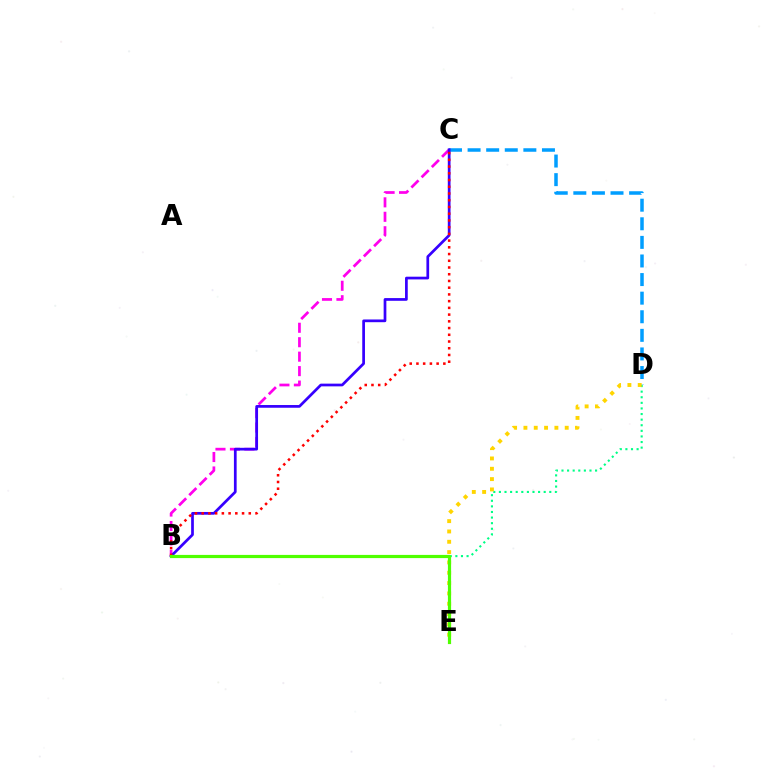{('B', 'C'): [{'color': '#ff00ed', 'line_style': 'dashed', 'thickness': 1.96}, {'color': '#3700ff', 'line_style': 'solid', 'thickness': 1.96}, {'color': '#ff0000', 'line_style': 'dotted', 'thickness': 1.83}], ('B', 'D'): [{'color': '#00ff86', 'line_style': 'dotted', 'thickness': 1.52}], ('C', 'D'): [{'color': '#009eff', 'line_style': 'dashed', 'thickness': 2.53}], ('D', 'E'): [{'color': '#ffd500', 'line_style': 'dotted', 'thickness': 2.81}], ('B', 'E'): [{'color': '#4fff00', 'line_style': 'solid', 'thickness': 2.3}]}